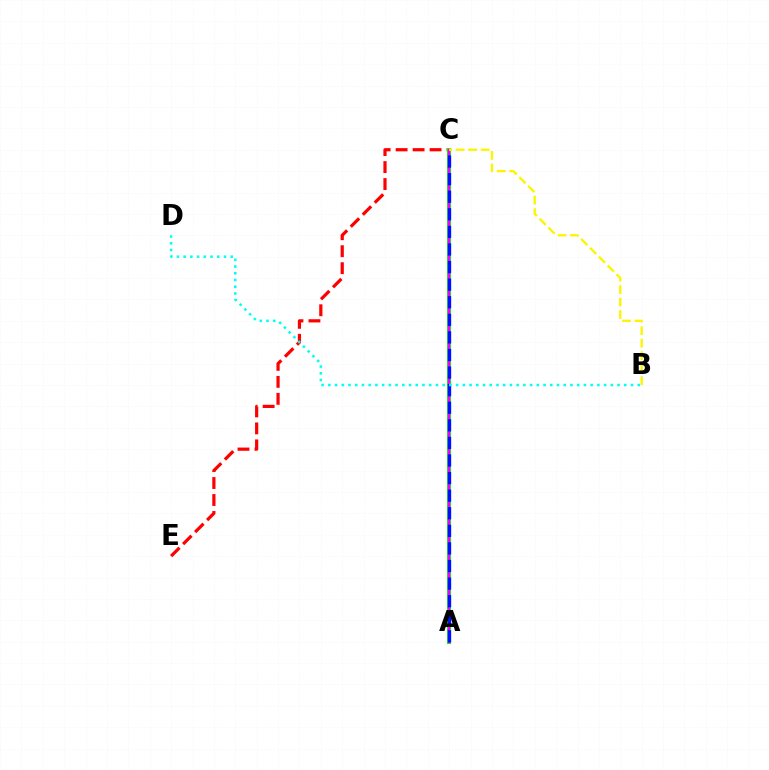{('C', 'E'): [{'color': '#ff0000', 'line_style': 'dashed', 'thickness': 2.31}], ('A', 'C'): [{'color': '#08ff00', 'line_style': 'solid', 'thickness': 2.9}, {'color': '#ee00ff', 'line_style': 'solid', 'thickness': 1.75}, {'color': '#0010ff', 'line_style': 'dashed', 'thickness': 2.39}], ('B', 'C'): [{'color': '#fcf500', 'line_style': 'dashed', 'thickness': 1.7}], ('B', 'D'): [{'color': '#00fff6', 'line_style': 'dotted', 'thickness': 1.83}]}